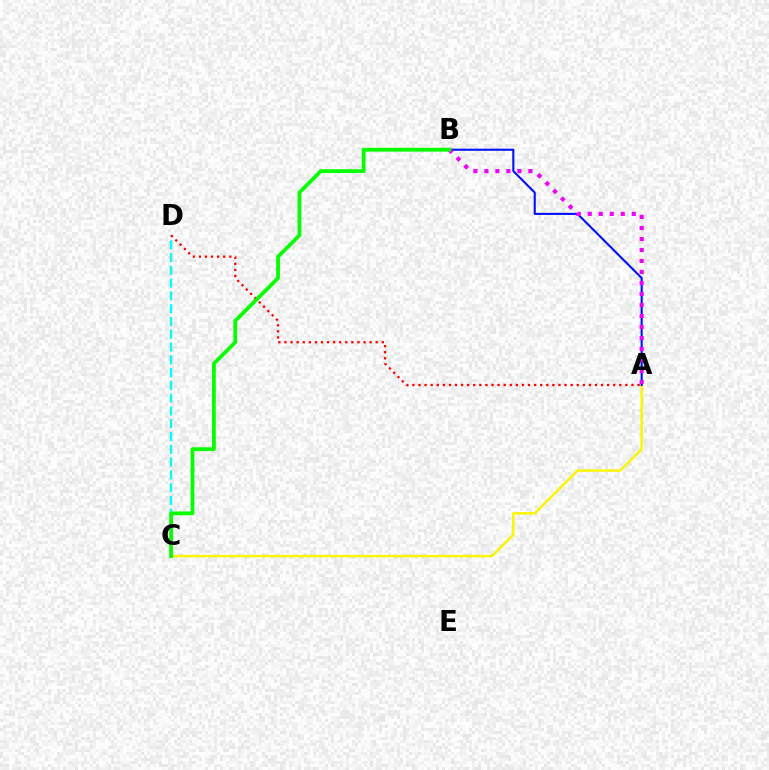{('A', 'C'): [{'color': '#fcf500', 'line_style': 'solid', 'thickness': 1.78}], ('C', 'D'): [{'color': '#00fff6', 'line_style': 'dashed', 'thickness': 1.74}], ('A', 'B'): [{'color': '#0010ff', 'line_style': 'solid', 'thickness': 1.51}, {'color': '#ee00ff', 'line_style': 'dotted', 'thickness': 2.99}], ('A', 'D'): [{'color': '#ff0000', 'line_style': 'dotted', 'thickness': 1.65}], ('B', 'C'): [{'color': '#08ff00', 'line_style': 'solid', 'thickness': 2.74}]}